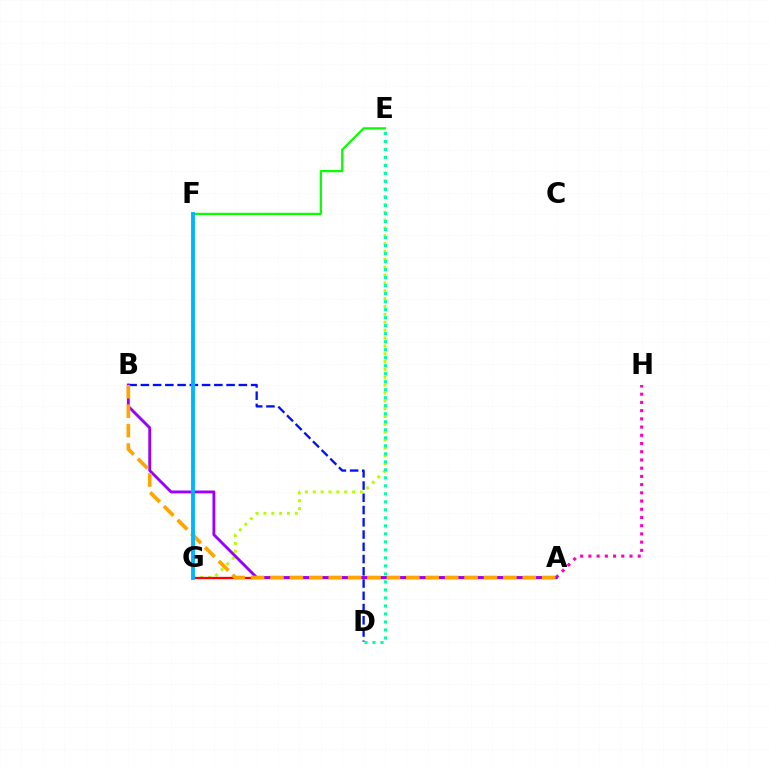{('B', 'D'): [{'color': '#0010ff', 'line_style': 'dashed', 'thickness': 1.66}], ('E', 'G'): [{'color': '#b3ff00', 'line_style': 'dotted', 'thickness': 2.14}], ('E', 'F'): [{'color': '#08ff00', 'line_style': 'solid', 'thickness': 1.61}], ('A', 'G'): [{'color': '#ff0000', 'line_style': 'solid', 'thickness': 1.67}], ('A', 'H'): [{'color': '#ff00bd', 'line_style': 'dotted', 'thickness': 2.23}], ('A', 'B'): [{'color': '#9b00ff', 'line_style': 'solid', 'thickness': 2.07}, {'color': '#ffa500', 'line_style': 'dashed', 'thickness': 2.64}], ('D', 'E'): [{'color': '#00ff9d', 'line_style': 'dotted', 'thickness': 2.18}], ('F', 'G'): [{'color': '#00b5ff', 'line_style': 'solid', 'thickness': 2.78}]}